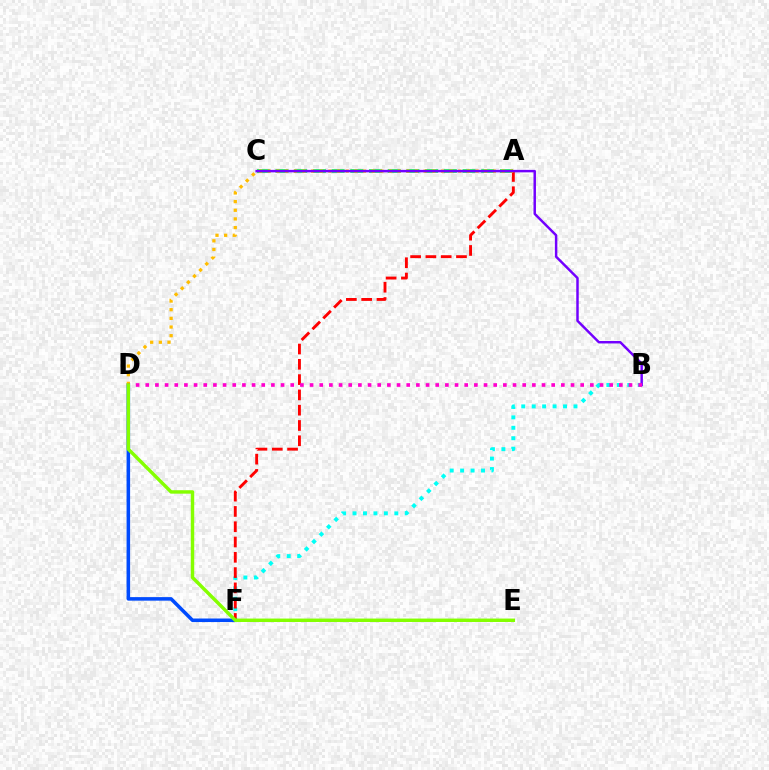{('D', 'F'): [{'color': '#004bff', 'line_style': 'solid', 'thickness': 2.55}], ('B', 'F'): [{'color': '#00fff6', 'line_style': 'dotted', 'thickness': 2.84}], ('A', 'C'): [{'color': '#00ff39', 'line_style': 'dashed', 'thickness': 2.54}], ('A', 'F'): [{'color': '#ff0000', 'line_style': 'dashed', 'thickness': 2.08}], ('A', 'D'): [{'color': '#ffbd00', 'line_style': 'dotted', 'thickness': 2.35}], ('B', 'C'): [{'color': '#7200ff', 'line_style': 'solid', 'thickness': 1.78}], ('B', 'D'): [{'color': '#ff00cf', 'line_style': 'dotted', 'thickness': 2.63}], ('D', 'E'): [{'color': '#84ff00', 'line_style': 'solid', 'thickness': 2.47}]}